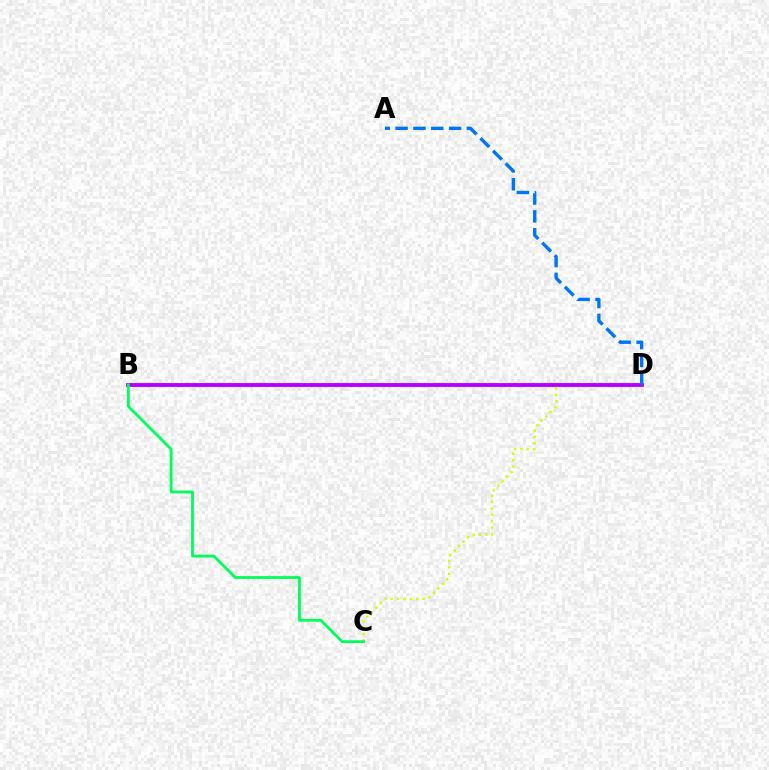{('C', 'D'): [{'color': '#d1ff00', 'line_style': 'dotted', 'thickness': 1.73}], ('B', 'D'): [{'color': '#ff0000', 'line_style': 'solid', 'thickness': 1.77}, {'color': '#b900ff', 'line_style': 'solid', 'thickness': 2.77}], ('B', 'C'): [{'color': '#00ff5c', 'line_style': 'solid', 'thickness': 2.03}], ('A', 'D'): [{'color': '#0074ff', 'line_style': 'dashed', 'thickness': 2.42}]}